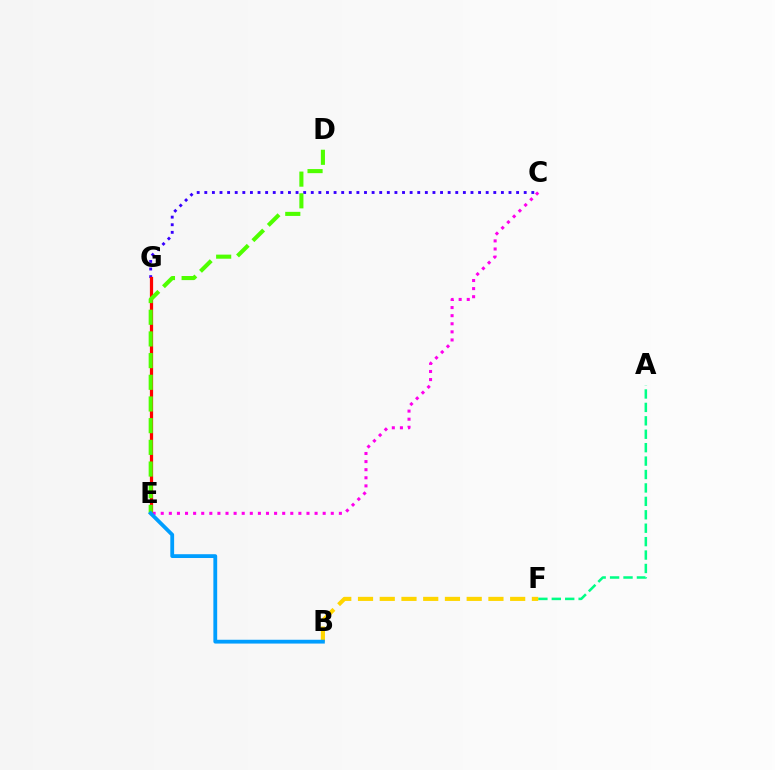{('A', 'F'): [{'color': '#00ff86', 'line_style': 'dashed', 'thickness': 1.82}], ('B', 'F'): [{'color': '#ffd500', 'line_style': 'dashed', 'thickness': 2.95}], ('C', 'E'): [{'color': '#ff00ed', 'line_style': 'dotted', 'thickness': 2.2}], ('C', 'G'): [{'color': '#3700ff', 'line_style': 'dotted', 'thickness': 2.07}], ('E', 'G'): [{'color': '#ff0000', 'line_style': 'solid', 'thickness': 2.32}], ('D', 'E'): [{'color': '#4fff00', 'line_style': 'dashed', 'thickness': 2.95}], ('B', 'E'): [{'color': '#009eff', 'line_style': 'solid', 'thickness': 2.74}]}